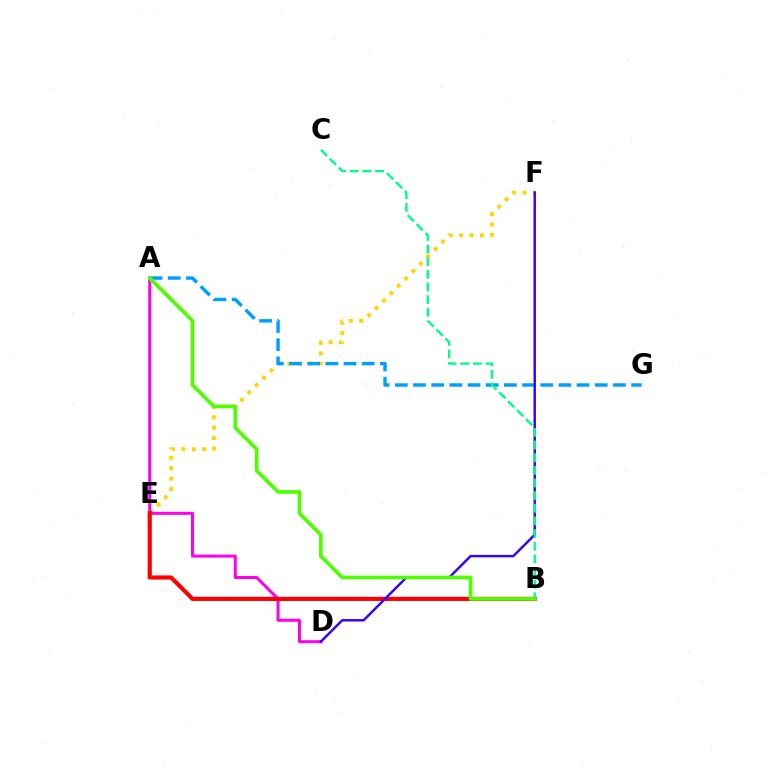{('E', 'F'): [{'color': '#ffd500', 'line_style': 'dotted', 'thickness': 2.83}], ('A', 'D'): [{'color': '#ff00ed', 'line_style': 'solid', 'thickness': 2.15}], ('A', 'G'): [{'color': '#009eff', 'line_style': 'dashed', 'thickness': 2.47}], ('B', 'E'): [{'color': '#ff0000', 'line_style': 'solid', 'thickness': 2.99}], ('D', 'F'): [{'color': '#3700ff', 'line_style': 'solid', 'thickness': 1.76}], ('B', 'C'): [{'color': '#00ff86', 'line_style': 'dashed', 'thickness': 1.72}], ('A', 'B'): [{'color': '#4fff00', 'line_style': 'solid', 'thickness': 2.65}]}